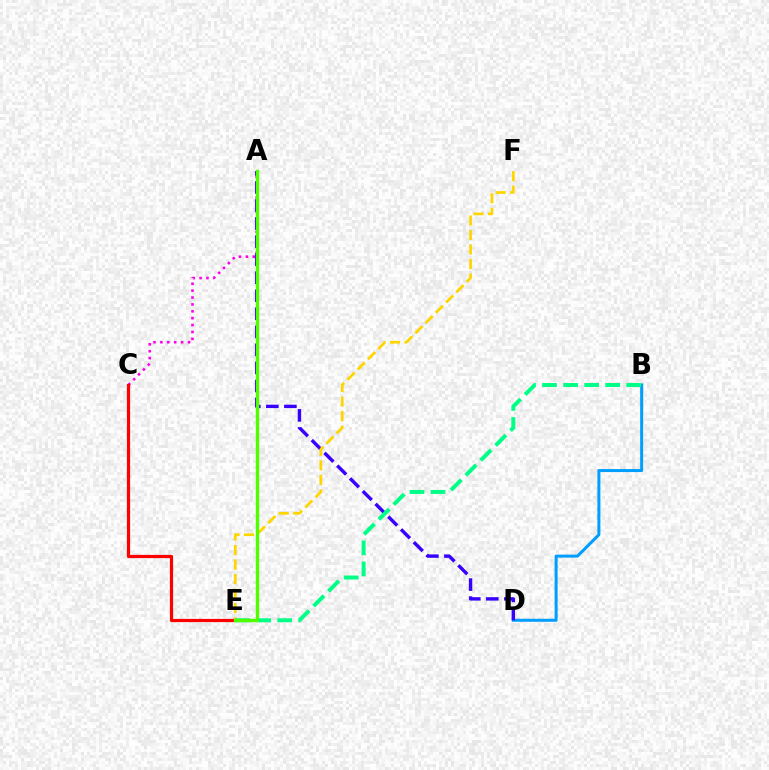{('B', 'D'): [{'color': '#009eff', 'line_style': 'solid', 'thickness': 2.17}], ('A', 'C'): [{'color': '#ff00ed', 'line_style': 'dotted', 'thickness': 1.87}], ('A', 'D'): [{'color': '#3700ff', 'line_style': 'dashed', 'thickness': 2.45}], ('E', 'F'): [{'color': '#ffd500', 'line_style': 'dashed', 'thickness': 1.97}], ('C', 'E'): [{'color': '#ff0000', 'line_style': 'solid', 'thickness': 2.31}], ('B', 'E'): [{'color': '#00ff86', 'line_style': 'dashed', 'thickness': 2.86}], ('A', 'E'): [{'color': '#4fff00', 'line_style': 'solid', 'thickness': 2.42}]}